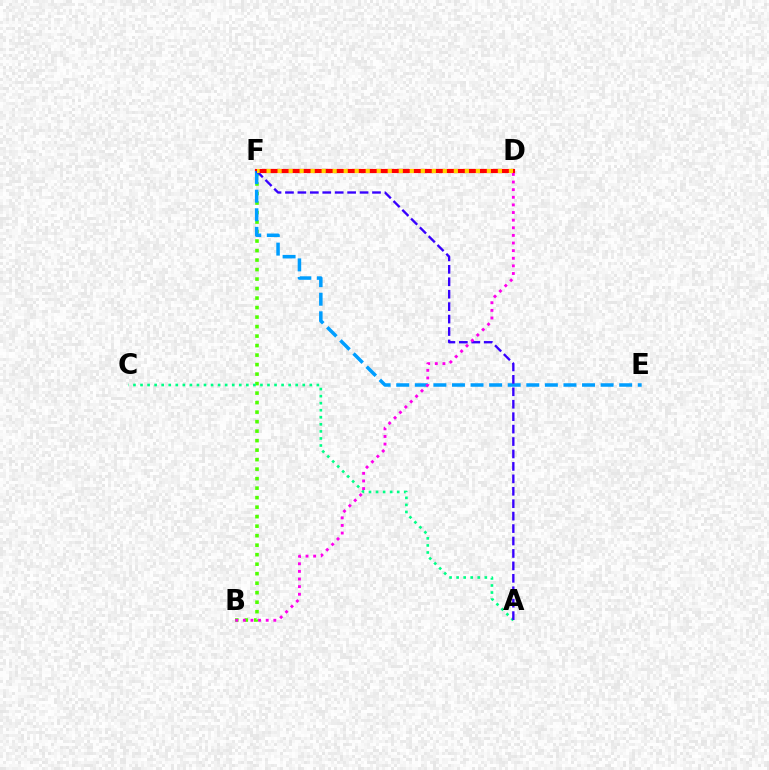{('B', 'F'): [{'color': '#4fff00', 'line_style': 'dotted', 'thickness': 2.58}], ('D', 'F'): [{'color': '#ff0000', 'line_style': 'solid', 'thickness': 3.0}, {'color': '#ffd500', 'line_style': 'dotted', 'thickness': 2.99}], ('E', 'F'): [{'color': '#009eff', 'line_style': 'dashed', 'thickness': 2.52}], ('A', 'C'): [{'color': '#00ff86', 'line_style': 'dotted', 'thickness': 1.92}], ('A', 'F'): [{'color': '#3700ff', 'line_style': 'dashed', 'thickness': 1.69}], ('B', 'D'): [{'color': '#ff00ed', 'line_style': 'dotted', 'thickness': 2.07}]}